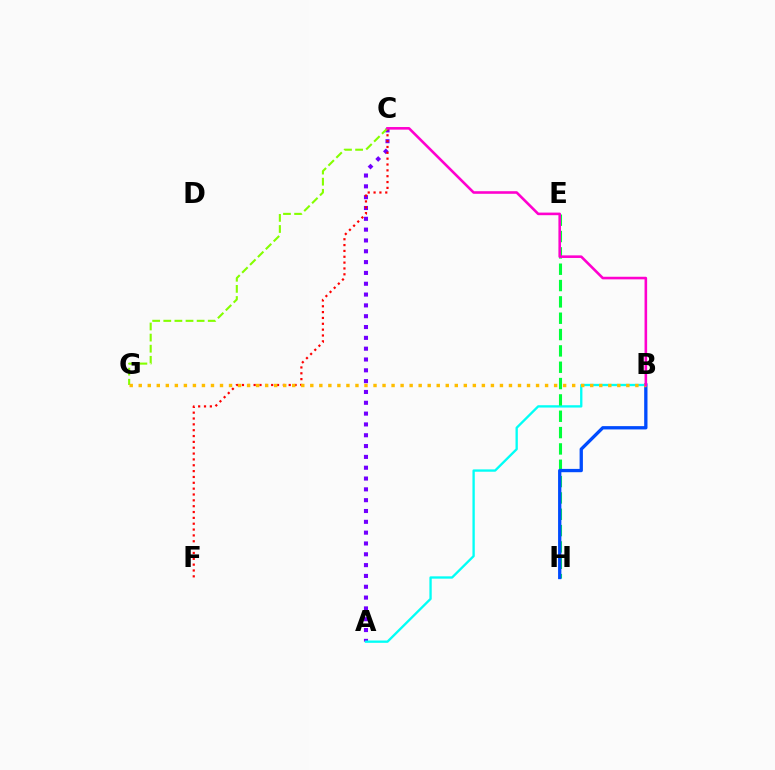{('A', 'C'): [{'color': '#7200ff', 'line_style': 'dotted', 'thickness': 2.94}], ('A', 'B'): [{'color': '#00fff6', 'line_style': 'solid', 'thickness': 1.68}], ('C', 'F'): [{'color': '#ff0000', 'line_style': 'dotted', 'thickness': 1.59}], ('C', 'G'): [{'color': '#84ff00', 'line_style': 'dashed', 'thickness': 1.51}], ('E', 'H'): [{'color': '#00ff39', 'line_style': 'dashed', 'thickness': 2.22}], ('B', 'H'): [{'color': '#004bff', 'line_style': 'solid', 'thickness': 2.38}], ('B', 'G'): [{'color': '#ffbd00', 'line_style': 'dotted', 'thickness': 2.45}], ('B', 'C'): [{'color': '#ff00cf', 'line_style': 'solid', 'thickness': 1.87}]}